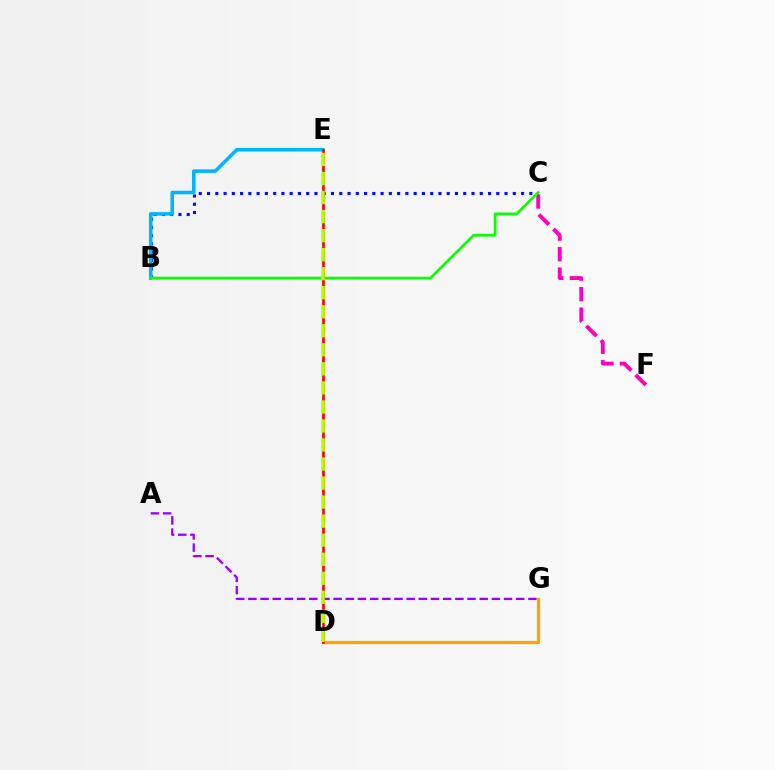{('B', 'C'): [{'color': '#0010ff', 'line_style': 'dotted', 'thickness': 2.25}, {'color': '#08ff00', 'line_style': 'solid', 'thickness': 1.94}], ('C', 'F'): [{'color': '#ff00bd', 'line_style': 'dashed', 'thickness': 2.79}], ('B', 'E'): [{'color': '#00b5ff', 'line_style': 'solid', 'thickness': 2.55}], ('D', 'E'): [{'color': '#00ff9d', 'line_style': 'dotted', 'thickness': 1.68}, {'color': '#ff0000', 'line_style': 'solid', 'thickness': 1.88}, {'color': '#b3ff00', 'line_style': 'dashed', 'thickness': 2.59}], ('A', 'G'): [{'color': '#9b00ff', 'line_style': 'dashed', 'thickness': 1.65}], ('D', 'G'): [{'color': '#ffa500', 'line_style': 'solid', 'thickness': 2.33}]}